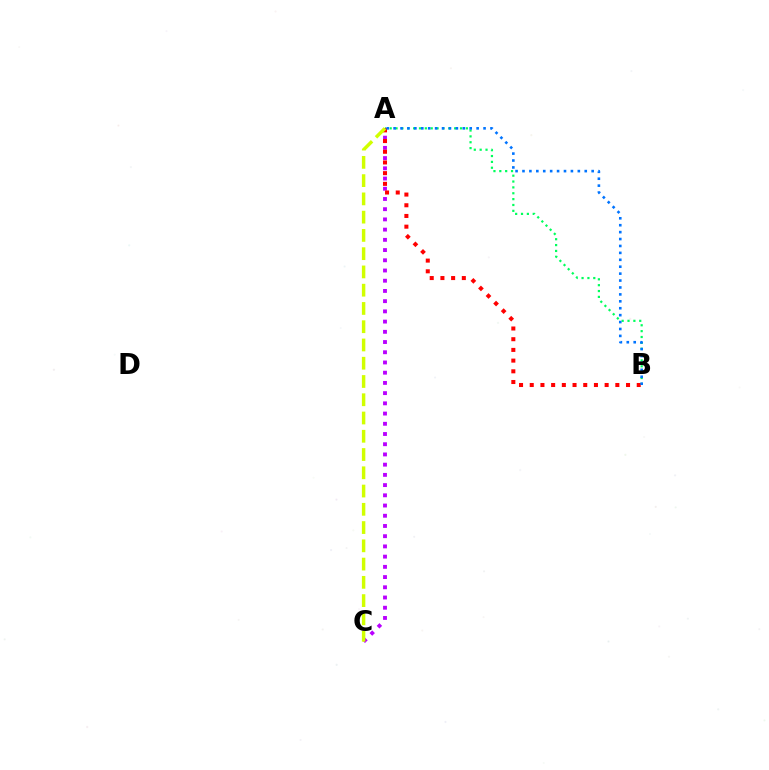{('A', 'B'): [{'color': '#00ff5c', 'line_style': 'dotted', 'thickness': 1.59}, {'color': '#ff0000', 'line_style': 'dotted', 'thickness': 2.91}, {'color': '#0074ff', 'line_style': 'dotted', 'thickness': 1.88}], ('A', 'C'): [{'color': '#b900ff', 'line_style': 'dotted', 'thickness': 2.78}, {'color': '#d1ff00', 'line_style': 'dashed', 'thickness': 2.48}]}